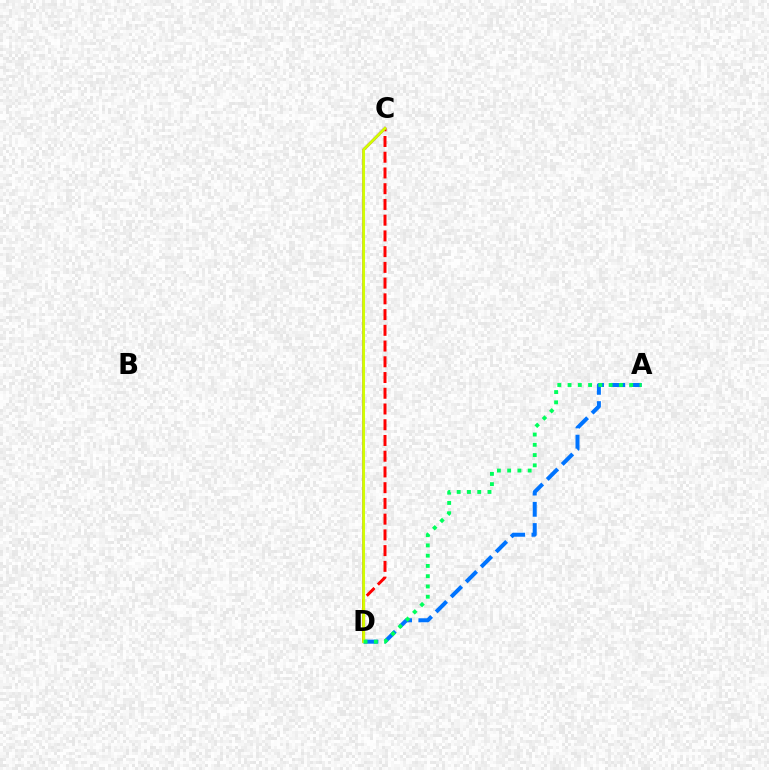{('A', 'D'): [{'color': '#0074ff', 'line_style': 'dashed', 'thickness': 2.88}, {'color': '#00ff5c', 'line_style': 'dotted', 'thickness': 2.79}], ('C', 'D'): [{'color': '#b900ff', 'line_style': 'solid', 'thickness': 1.98}, {'color': '#ff0000', 'line_style': 'dashed', 'thickness': 2.14}, {'color': '#d1ff00', 'line_style': 'solid', 'thickness': 2.06}]}